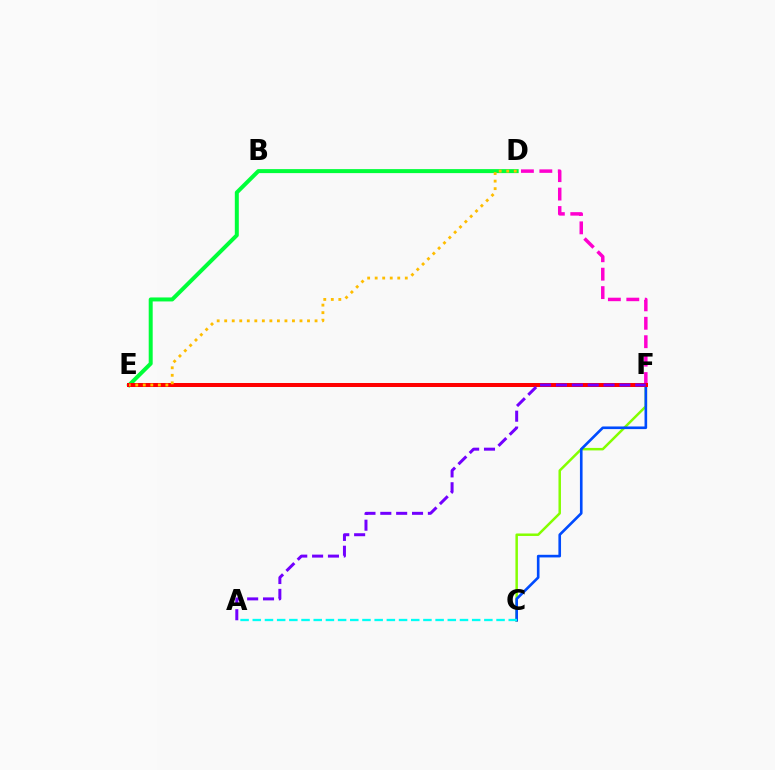{('C', 'F'): [{'color': '#84ff00', 'line_style': 'solid', 'thickness': 1.79}, {'color': '#004bff', 'line_style': 'solid', 'thickness': 1.89}], ('D', 'E'): [{'color': '#00ff39', 'line_style': 'solid', 'thickness': 2.87}, {'color': '#ffbd00', 'line_style': 'dotted', 'thickness': 2.05}], ('D', 'F'): [{'color': '#ff00cf', 'line_style': 'dashed', 'thickness': 2.5}], ('E', 'F'): [{'color': '#ff0000', 'line_style': 'solid', 'thickness': 2.88}], ('A', 'C'): [{'color': '#00fff6', 'line_style': 'dashed', 'thickness': 1.66}], ('A', 'F'): [{'color': '#7200ff', 'line_style': 'dashed', 'thickness': 2.15}]}